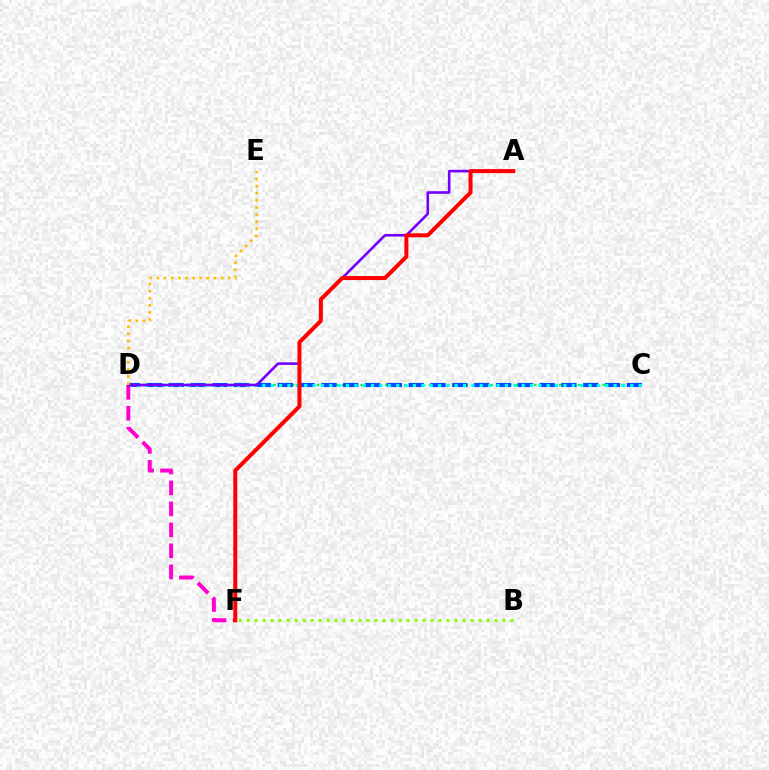{('C', 'D'): [{'color': '#00ff39', 'line_style': 'dotted', 'thickness': 1.69}, {'color': '#004bff', 'line_style': 'dashed', 'thickness': 2.96}, {'color': '#00fff6', 'line_style': 'dotted', 'thickness': 2.27}], ('D', 'F'): [{'color': '#ff00cf', 'line_style': 'dashed', 'thickness': 2.85}], ('B', 'F'): [{'color': '#84ff00', 'line_style': 'dotted', 'thickness': 2.17}], ('A', 'D'): [{'color': '#7200ff', 'line_style': 'solid', 'thickness': 1.87}], ('A', 'F'): [{'color': '#ff0000', 'line_style': 'solid', 'thickness': 2.88}], ('D', 'E'): [{'color': '#ffbd00', 'line_style': 'dotted', 'thickness': 1.93}]}